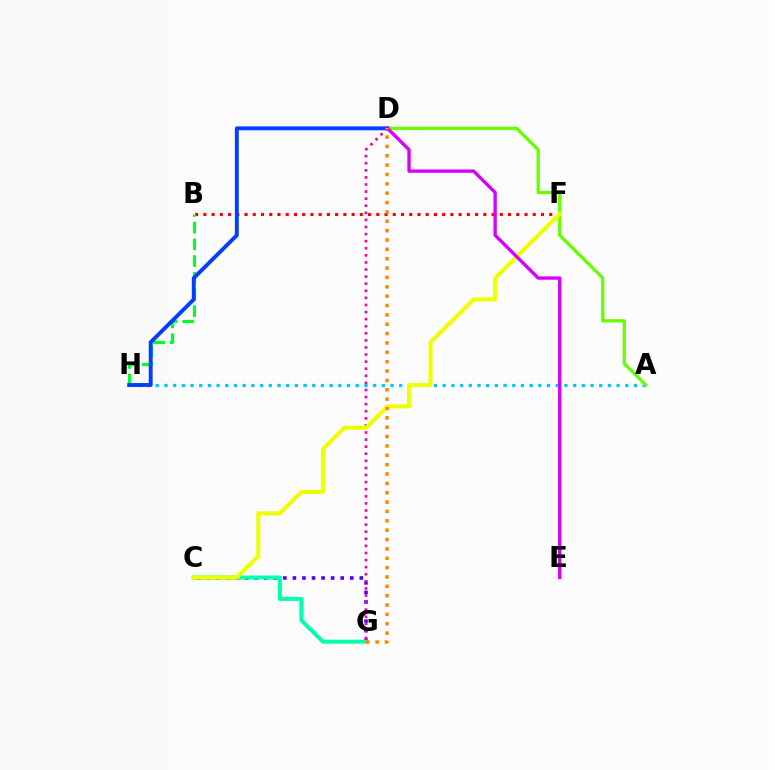{('B', 'F'): [{'color': '#ff0000', 'line_style': 'dotted', 'thickness': 2.24}], ('C', 'G'): [{'color': '#4f00ff', 'line_style': 'dotted', 'thickness': 2.6}, {'color': '#00ffaf', 'line_style': 'solid', 'thickness': 2.86}], ('B', 'H'): [{'color': '#00ff27', 'line_style': 'dashed', 'thickness': 2.27}], ('D', 'G'): [{'color': '#ff00a0', 'line_style': 'dotted', 'thickness': 1.93}, {'color': '#ff8800', 'line_style': 'dotted', 'thickness': 2.54}], ('A', 'H'): [{'color': '#00c7ff', 'line_style': 'dotted', 'thickness': 2.36}], ('A', 'D'): [{'color': '#66ff00', 'line_style': 'solid', 'thickness': 2.36}], ('C', 'F'): [{'color': '#eeff00', 'line_style': 'solid', 'thickness': 2.92}], ('D', 'H'): [{'color': '#003fff', 'line_style': 'solid', 'thickness': 2.81}], ('D', 'E'): [{'color': '#d600ff', 'line_style': 'solid', 'thickness': 2.41}]}